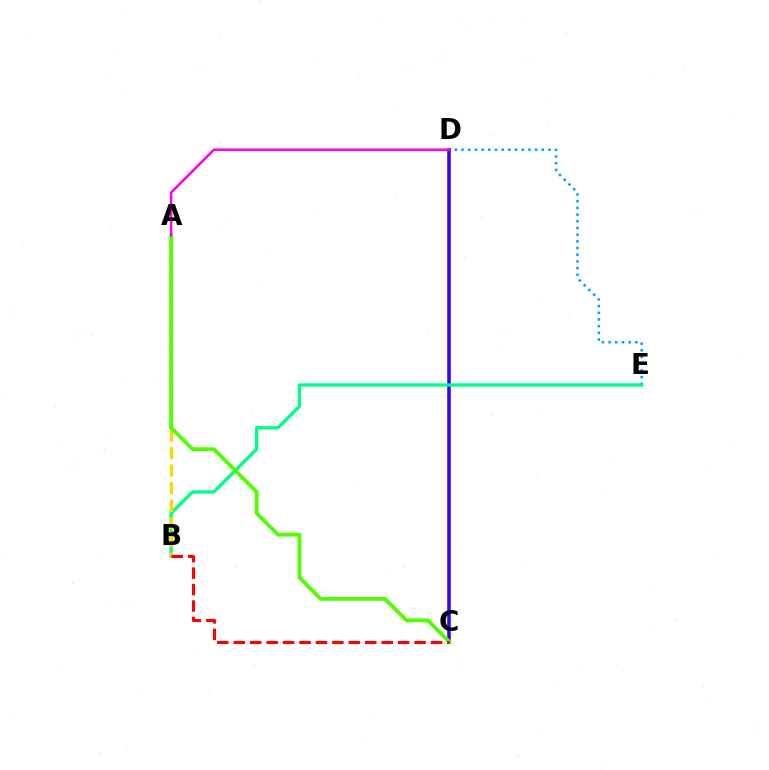{('D', 'E'): [{'color': '#009eff', 'line_style': 'dotted', 'thickness': 1.82}], ('C', 'D'): [{'color': '#3700ff', 'line_style': 'solid', 'thickness': 2.56}], ('B', 'E'): [{'color': '#00ff86', 'line_style': 'solid', 'thickness': 2.4}], ('A', 'B'): [{'color': '#ffd500', 'line_style': 'dashed', 'thickness': 2.39}], ('A', 'C'): [{'color': '#4fff00', 'line_style': 'solid', 'thickness': 2.73}], ('A', 'D'): [{'color': '#ff00ed', 'line_style': 'solid', 'thickness': 1.8}], ('B', 'C'): [{'color': '#ff0000', 'line_style': 'dashed', 'thickness': 2.23}]}